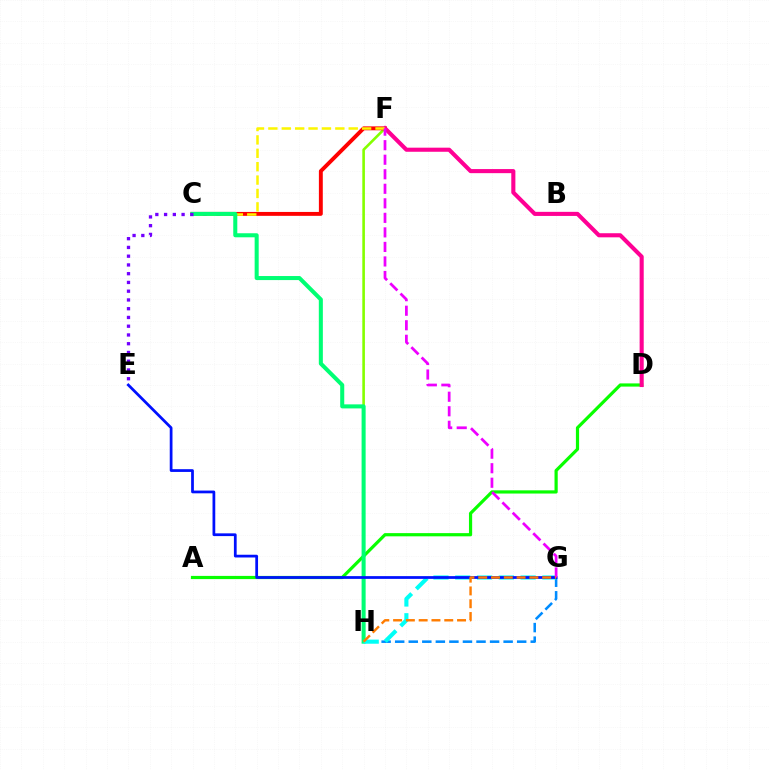{('F', 'H'): [{'color': '#84ff00', 'line_style': 'solid', 'thickness': 1.88}], ('C', 'F'): [{'color': '#ff0000', 'line_style': 'solid', 'thickness': 2.81}, {'color': '#fcf500', 'line_style': 'dashed', 'thickness': 1.82}], ('A', 'D'): [{'color': '#08ff00', 'line_style': 'solid', 'thickness': 2.3}], ('G', 'H'): [{'color': '#008cff', 'line_style': 'dashed', 'thickness': 1.84}, {'color': '#00fff6', 'line_style': 'dashed', 'thickness': 2.96}, {'color': '#ff7c00', 'line_style': 'dashed', 'thickness': 1.74}], ('D', 'F'): [{'color': '#ff0094', 'line_style': 'solid', 'thickness': 2.95}], ('C', 'H'): [{'color': '#00ff74', 'line_style': 'solid', 'thickness': 2.91}], ('E', 'G'): [{'color': '#0010ff', 'line_style': 'solid', 'thickness': 1.98}], ('F', 'G'): [{'color': '#ee00ff', 'line_style': 'dashed', 'thickness': 1.97}], ('C', 'E'): [{'color': '#7200ff', 'line_style': 'dotted', 'thickness': 2.38}]}